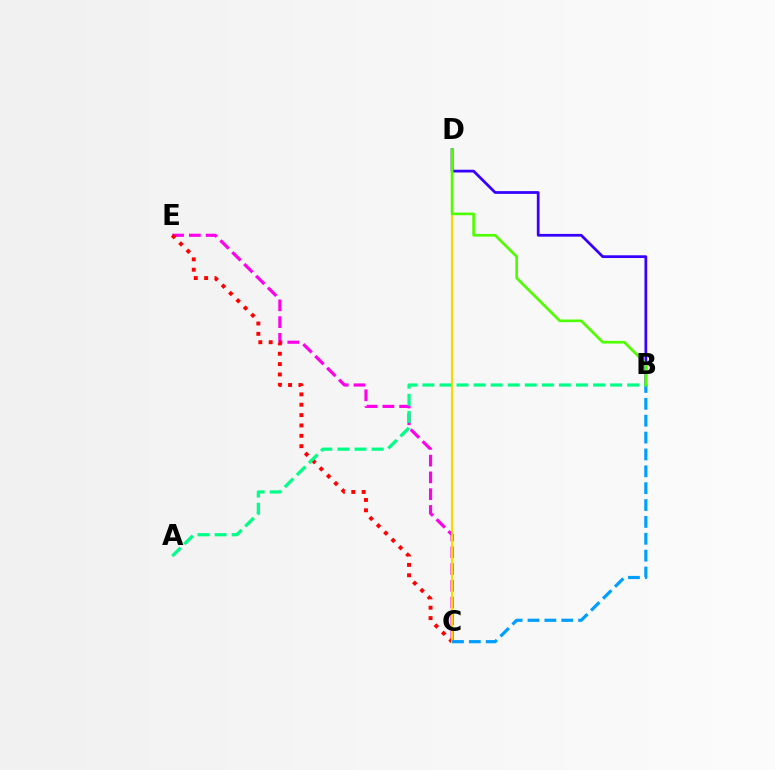{('C', 'E'): [{'color': '#ff00ed', 'line_style': 'dashed', 'thickness': 2.28}, {'color': '#ff0000', 'line_style': 'dotted', 'thickness': 2.81}], ('B', 'D'): [{'color': '#3700ff', 'line_style': 'solid', 'thickness': 1.98}, {'color': '#4fff00', 'line_style': 'solid', 'thickness': 1.92}], ('C', 'D'): [{'color': '#ffd500', 'line_style': 'solid', 'thickness': 1.55}], ('B', 'C'): [{'color': '#009eff', 'line_style': 'dashed', 'thickness': 2.29}], ('A', 'B'): [{'color': '#00ff86', 'line_style': 'dashed', 'thickness': 2.32}]}